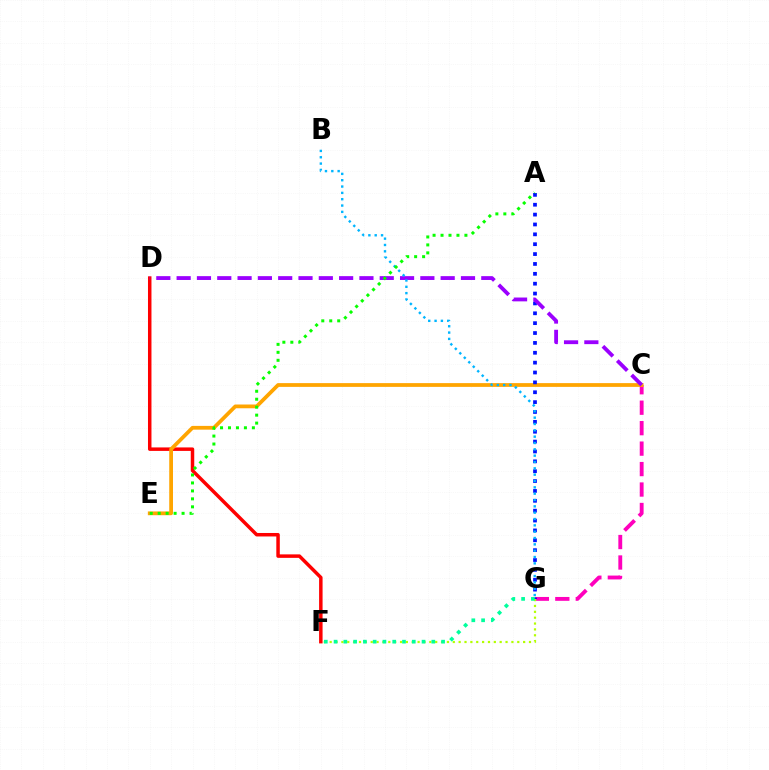{('D', 'F'): [{'color': '#ff0000', 'line_style': 'solid', 'thickness': 2.51}], ('C', 'G'): [{'color': '#ff00bd', 'line_style': 'dashed', 'thickness': 2.78}], ('C', 'E'): [{'color': '#ffa500', 'line_style': 'solid', 'thickness': 2.71}], ('A', 'G'): [{'color': '#0010ff', 'line_style': 'dotted', 'thickness': 2.68}], ('C', 'D'): [{'color': '#9b00ff', 'line_style': 'dashed', 'thickness': 2.76}], ('B', 'G'): [{'color': '#00b5ff', 'line_style': 'dotted', 'thickness': 1.72}], ('F', 'G'): [{'color': '#b3ff00', 'line_style': 'dotted', 'thickness': 1.59}, {'color': '#00ff9d', 'line_style': 'dotted', 'thickness': 2.66}], ('A', 'E'): [{'color': '#08ff00', 'line_style': 'dotted', 'thickness': 2.16}]}